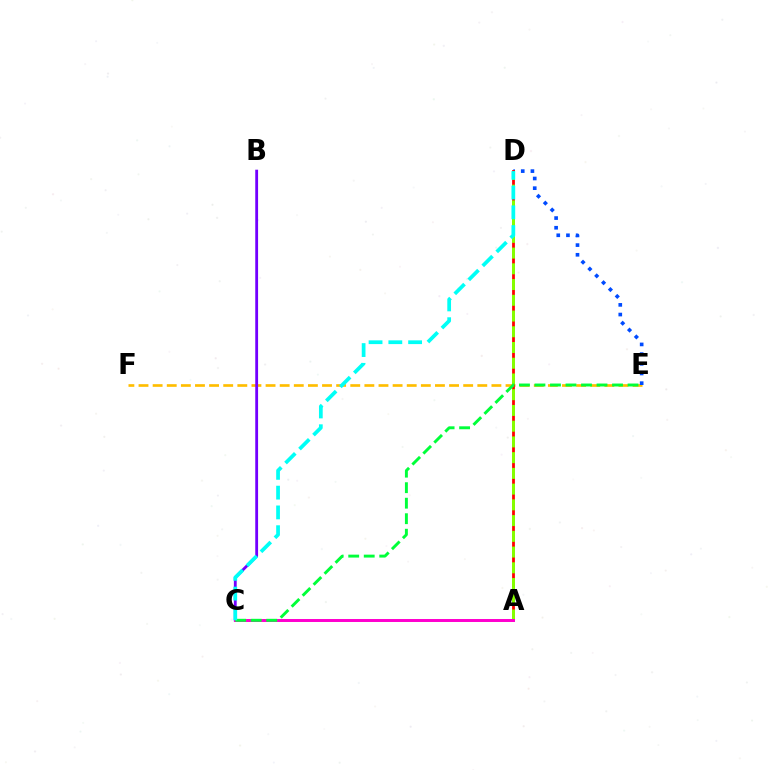{('E', 'F'): [{'color': '#ffbd00', 'line_style': 'dashed', 'thickness': 1.92}], ('B', 'C'): [{'color': '#7200ff', 'line_style': 'solid', 'thickness': 2.03}], ('D', 'E'): [{'color': '#004bff', 'line_style': 'dotted', 'thickness': 2.63}], ('A', 'D'): [{'color': '#ff0000', 'line_style': 'solid', 'thickness': 2.0}, {'color': '#84ff00', 'line_style': 'dashed', 'thickness': 2.14}], ('A', 'C'): [{'color': '#ff00cf', 'line_style': 'solid', 'thickness': 2.14}], ('C', 'E'): [{'color': '#00ff39', 'line_style': 'dashed', 'thickness': 2.11}], ('C', 'D'): [{'color': '#00fff6', 'line_style': 'dashed', 'thickness': 2.69}]}